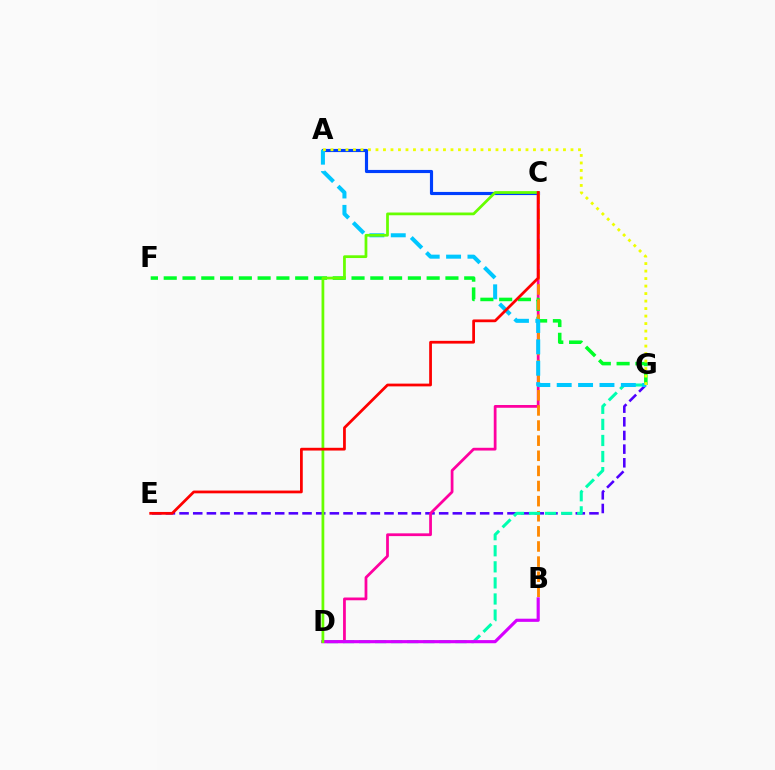{('A', 'C'): [{'color': '#003fff', 'line_style': 'solid', 'thickness': 2.26}], ('E', 'G'): [{'color': '#4f00ff', 'line_style': 'dashed', 'thickness': 1.86}], ('C', 'D'): [{'color': '#ff00a0', 'line_style': 'solid', 'thickness': 1.99}, {'color': '#66ff00', 'line_style': 'solid', 'thickness': 1.98}], ('F', 'G'): [{'color': '#00ff27', 'line_style': 'dashed', 'thickness': 2.55}], ('B', 'C'): [{'color': '#ff8800', 'line_style': 'dashed', 'thickness': 2.05}], ('D', 'G'): [{'color': '#00ffaf', 'line_style': 'dashed', 'thickness': 2.18}], ('B', 'D'): [{'color': '#d600ff', 'line_style': 'solid', 'thickness': 2.27}], ('A', 'G'): [{'color': '#00c7ff', 'line_style': 'dashed', 'thickness': 2.9}, {'color': '#eeff00', 'line_style': 'dotted', 'thickness': 2.04}], ('C', 'E'): [{'color': '#ff0000', 'line_style': 'solid', 'thickness': 1.99}]}